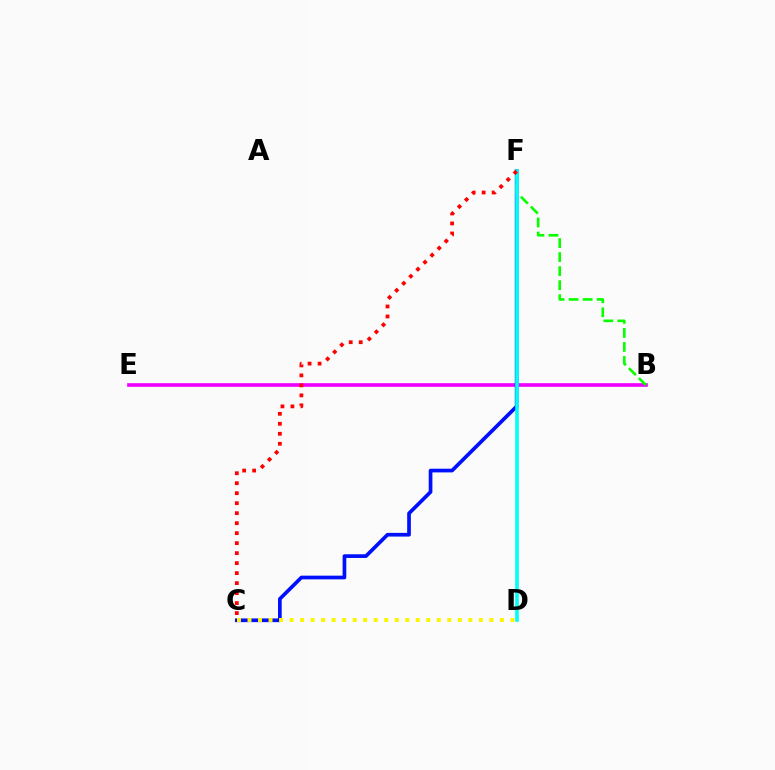{('B', 'E'): [{'color': '#ee00ff', 'line_style': 'solid', 'thickness': 2.62}], ('C', 'F'): [{'color': '#0010ff', 'line_style': 'solid', 'thickness': 2.66}, {'color': '#ff0000', 'line_style': 'dotted', 'thickness': 2.71}], ('C', 'D'): [{'color': '#fcf500', 'line_style': 'dotted', 'thickness': 2.86}], ('B', 'F'): [{'color': '#08ff00', 'line_style': 'dashed', 'thickness': 1.91}], ('D', 'F'): [{'color': '#00fff6', 'line_style': 'solid', 'thickness': 2.6}]}